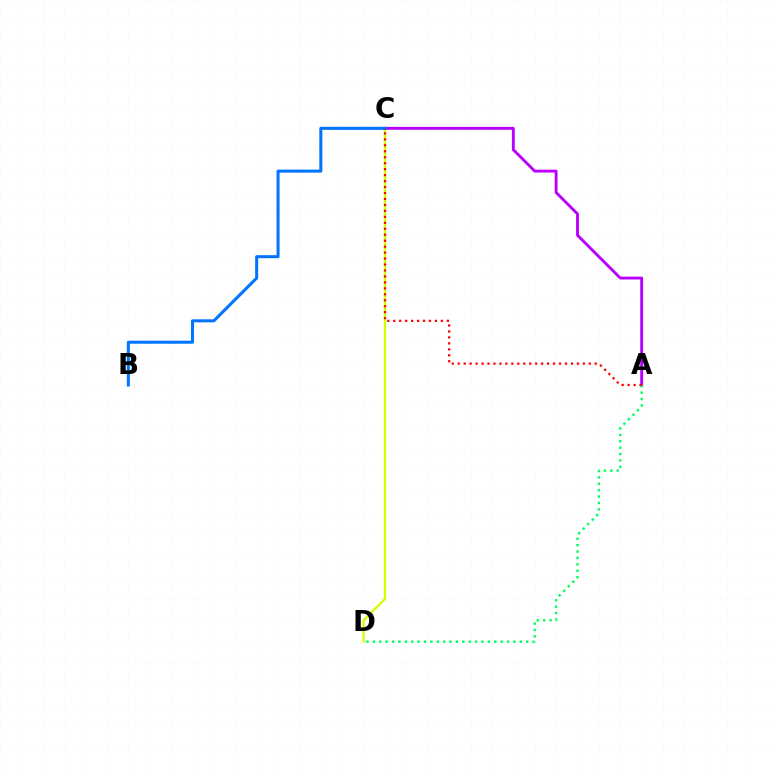{('C', 'D'): [{'color': '#d1ff00', 'line_style': 'solid', 'thickness': 1.65}], ('A', 'C'): [{'color': '#b900ff', 'line_style': 'solid', 'thickness': 2.07}, {'color': '#ff0000', 'line_style': 'dotted', 'thickness': 1.62}], ('A', 'D'): [{'color': '#00ff5c', 'line_style': 'dotted', 'thickness': 1.74}], ('B', 'C'): [{'color': '#0074ff', 'line_style': 'solid', 'thickness': 2.18}]}